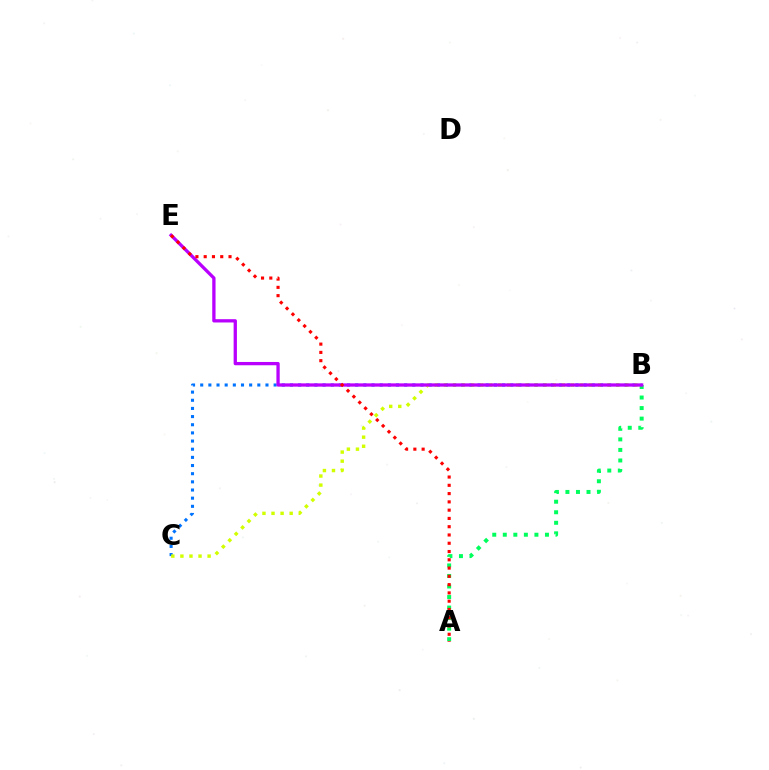{('B', 'C'): [{'color': '#0074ff', 'line_style': 'dotted', 'thickness': 2.22}, {'color': '#d1ff00', 'line_style': 'dotted', 'thickness': 2.46}], ('A', 'B'): [{'color': '#00ff5c', 'line_style': 'dotted', 'thickness': 2.86}], ('B', 'E'): [{'color': '#b900ff', 'line_style': 'solid', 'thickness': 2.37}], ('A', 'E'): [{'color': '#ff0000', 'line_style': 'dotted', 'thickness': 2.25}]}